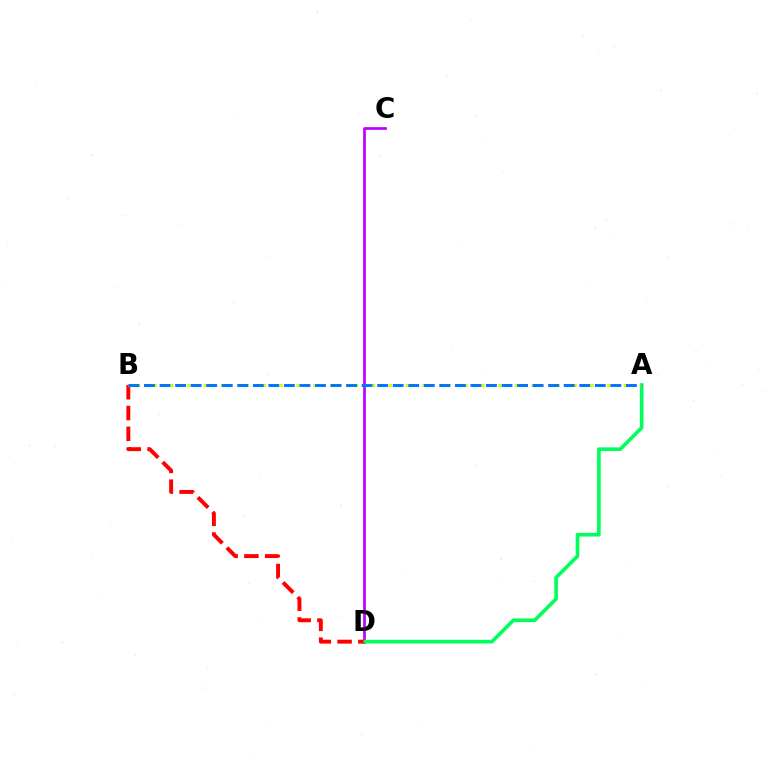{('C', 'D'): [{'color': '#b900ff', 'line_style': 'solid', 'thickness': 1.95}], ('A', 'D'): [{'color': '#00ff5c', 'line_style': 'solid', 'thickness': 2.62}], ('B', 'D'): [{'color': '#ff0000', 'line_style': 'dashed', 'thickness': 2.82}], ('A', 'B'): [{'color': '#d1ff00', 'line_style': 'dotted', 'thickness': 2.28}, {'color': '#0074ff', 'line_style': 'dashed', 'thickness': 2.11}]}